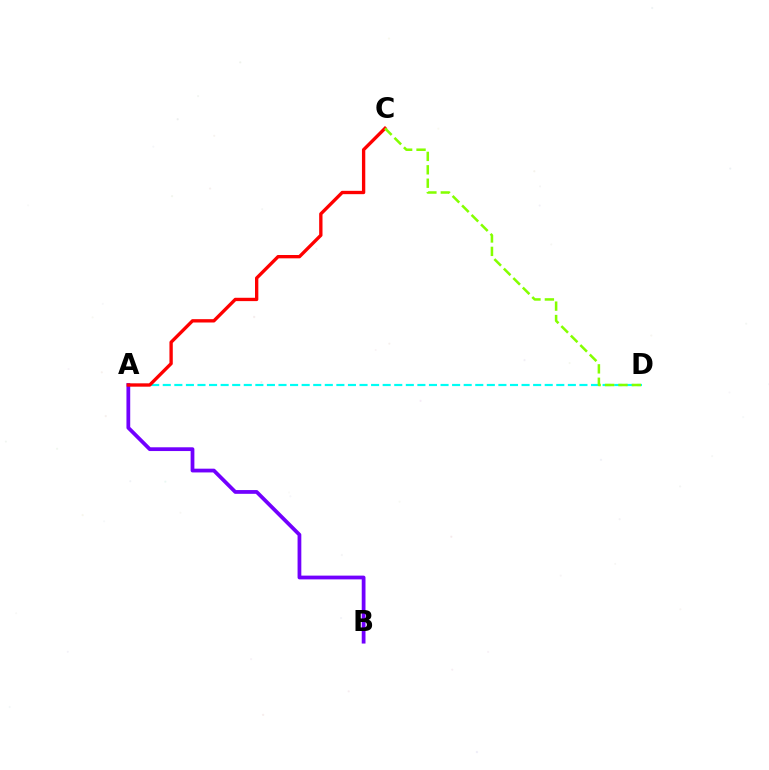{('A', 'D'): [{'color': '#00fff6', 'line_style': 'dashed', 'thickness': 1.57}], ('A', 'B'): [{'color': '#7200ff', 'line_style': 'solid', 'thickness': 2.71}], ('A', 'C'): [{'color': '#ff0000', 'line_style': 'solid', 'thickness': 2.4}], ('C', 'D'): [{'color': '#84ff00', 'line_style': 'dashed', 'thickness': 1.82}]}